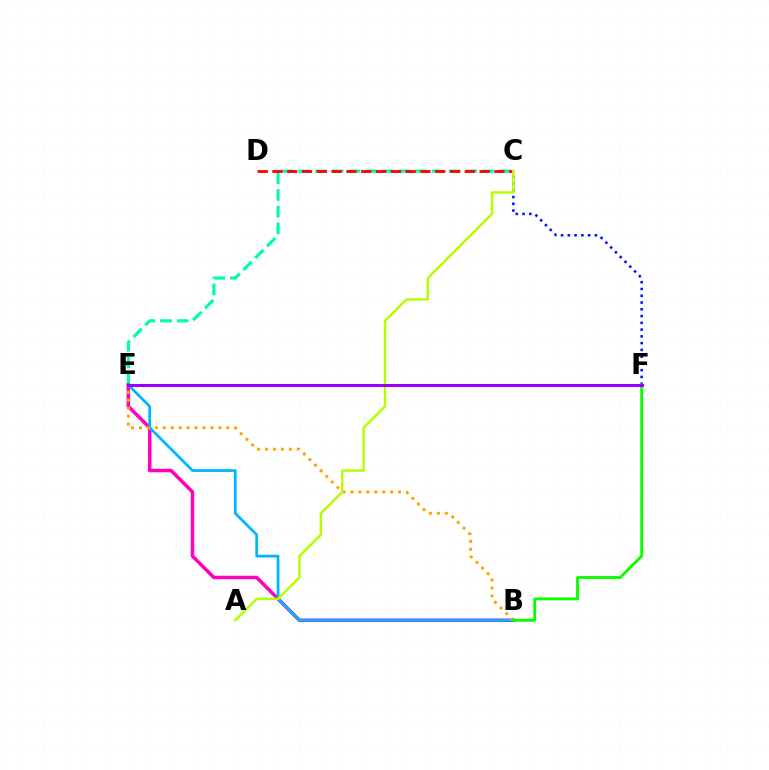{('C', 'E'): [{'color': '#00ff9d', 'line_style': 'dashed', 'thickness': 2.27}], ('B', 'E'): [{'color': '#ff00bd', 'line_style': 'solid', 'thickness': 2.53}, {'color': '#00b5ff', 'line_style': 'solid', 'thickness': 1.97}, {'color': '#ffa500', 'line_style': 'dotted', 'thickness': 2.16}], ('C', 'F'): [{'color': '#0010ff', 'line_style': 'dotted', 'thickness': 1.84}], ('C', 'D'): [{'color': '#ff0000', 'line_style': 'dashed', 'thickness': 2.01}], ('A', 'C'): [{'color': '#b3ff00', 'line_style': 'solid', 'thickness': 1.77}], ('B', 'F'): [{'color': '#08ff00', 'line_style': 'solid', 'thickness': 2.06}], ('E', 'F'): [{'color': '#9b00ff', 'line_style': 'solid', 'thickness': 2.18}]}